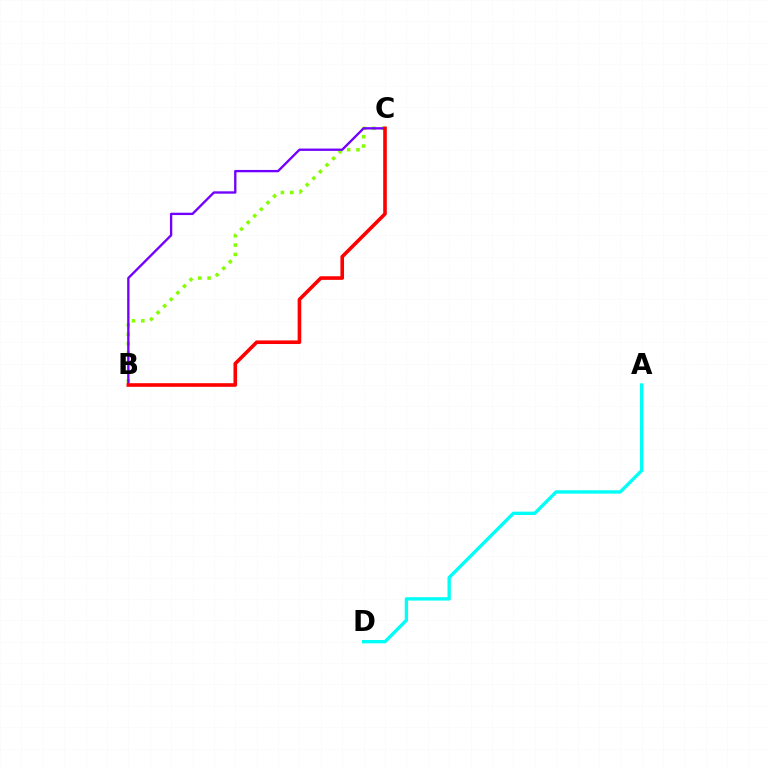{('B', 'C'): [{'color': '#84ff00', 'line_style': 'dotted', 'thickness': 2.53}, {'color': '#7200ff', 'line_style': 'solid', 'thickness': 1.68}, {'color': '#ff0000', 'line_style': 'solid', 'thickness': 2.59}], ('A', 'D'): [{'color': '#00fff6', 'line_style': 'solid', 'thickness': 2.41}]}